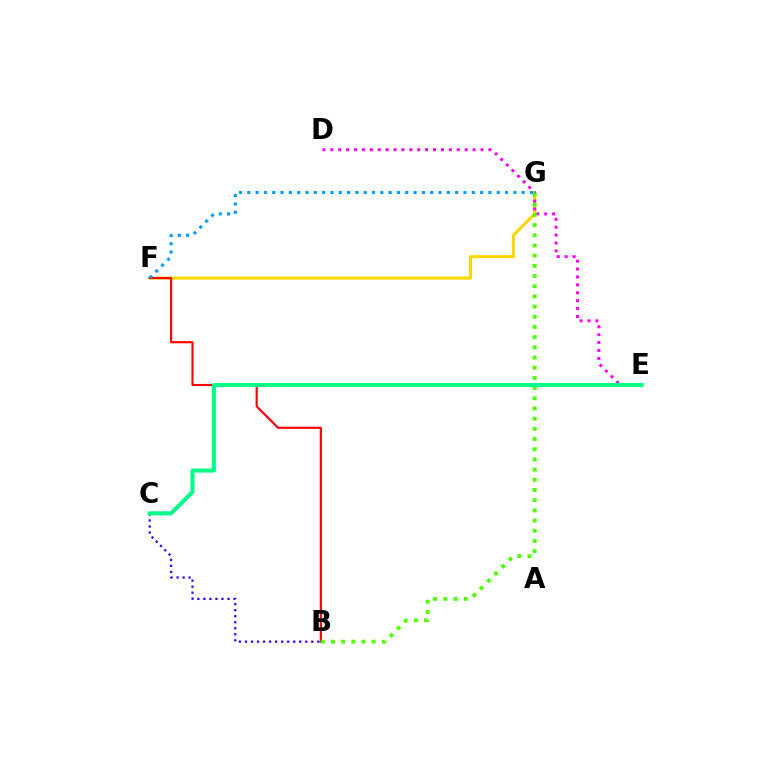{('F', 'G'): [{'color': '#ffd500', 'line_style': 'solid', 'thickness': 2.2}, {'color': '#009eff', 'line_style': 'dotted', 'thickness': 2.26}], ('D', 'E'): [{'color': '#ff00ed', 'line_style': 'dotted', 'thickness': 2.15}], ('B', 'F'): [{'color': '#ff0000', 'line_style': 'solid', 'thickness': 1.54}], ('B', 'G'): [{'color': '#4fff00', 'line_style': 'dotted', 'thickness': 2.77}], ('B', 'C'): [{'color': '#3700ff', 'line_style': 'dotted', 'thickness': 1.64}], ('C', 'E'): [{'color': '#00ff86', 'line_style': 'solid', 'thickness': 2.91}]}